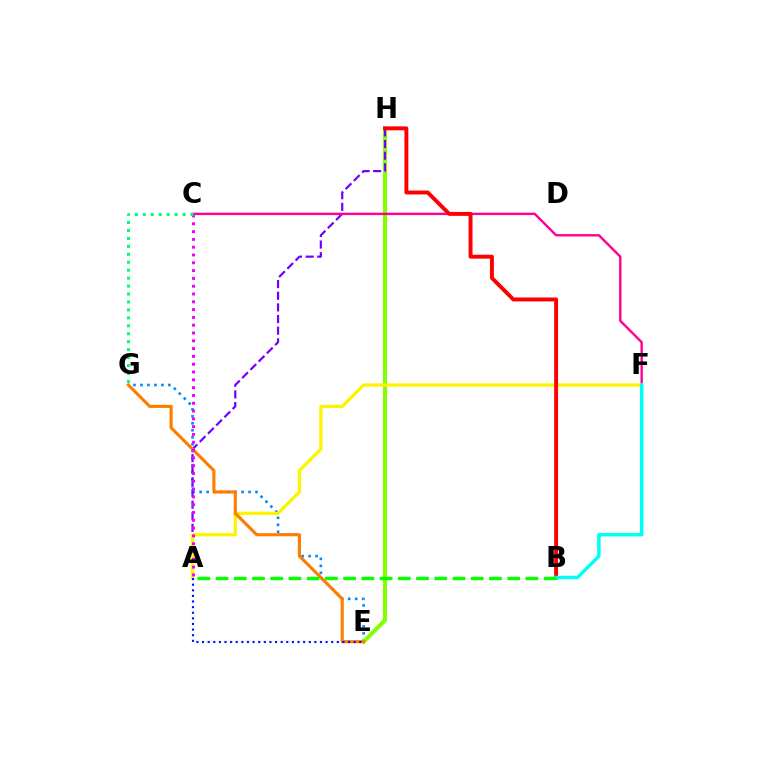{('E', 'G'): [{'color': '#008cff', 'line_style': 'dotted', 'thickness': 1.9}, {'color': '#ff7c00', 'line_style': 'solid', 'thickness': 2.24}], ('E', 'H'): [{'color': '#84ff00', 'line_style': 'solid', 'thickness': 2.94}], ('A', 'H'): [{'color': '#7200ff', 'line_style': 'dashed', 'thickness': 1.58}], ('C', 'F'): [{'color': '#ff0094', 'line_style': 'solid', 'thickness': 1.73}], ('A', 'F'): [{'color': '#fcf500', 'line_style': 'solid', 'thickness': 2.4}], ('B', 'H'): [{'color': '#ff0000', 'line_style': 'solid', 'thickness': 2.83}], ('B', 'F'): [{'color': '#00fff6', 'line_style': 'solid', 'thickness': 2.51}], ('A', 'C'): [{'color': '#ee00ff', 'line_style': 'dotted', 'thickness': 2.12}], ('C', 'G'): [{'color': '#00ff74', 'line_style': 'dotted', 'thickness': 2.16}], ('A', 'E'): [{'color': '#0010ff', 'line_style': 'dotted', 'thickness': 1.53}], ('A', 'B'): [{'color': '#08ff00', 'line_style': 'dashed', 'thickness': 2.48}]}